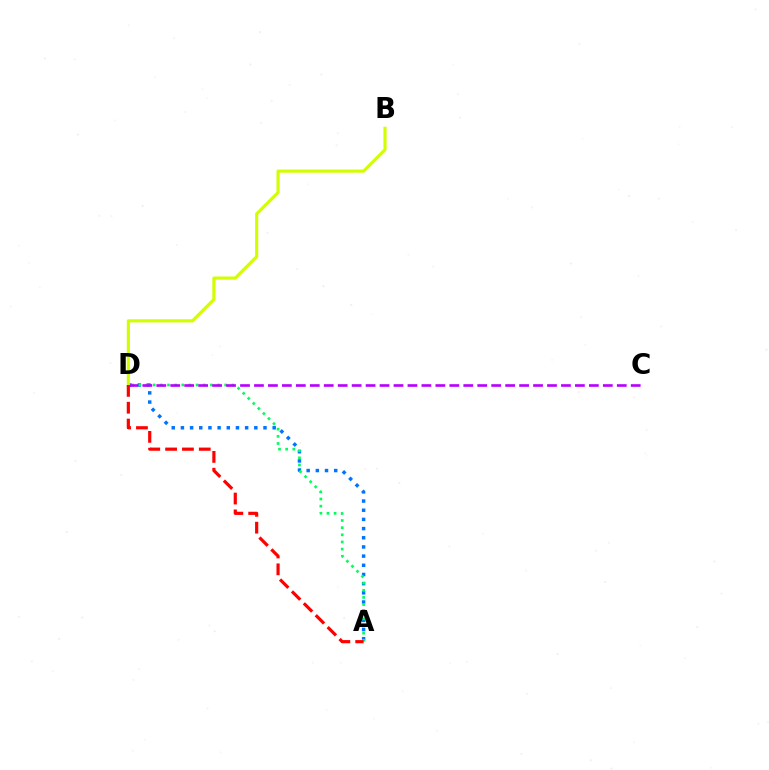{('A', 'D'): [{'color': '#0074ff', 'line_style': 'dotted', 'thickness': 2.49}, {'color': '#00ff5c', 'line_style': 'dotted', 'thickness': 1.94}, {'color': '#ff0000', 'line_style': 'dashed', 'thickness': 2.29}], ('C', 'D'): [{'color': '#b900ff', 'line_style': 'dashed', 'thickness': 1.9}], ('B', 'D'): [{'color': '#d1ff00', 'line_style': 'solid', 'thickness': 2.26}]}